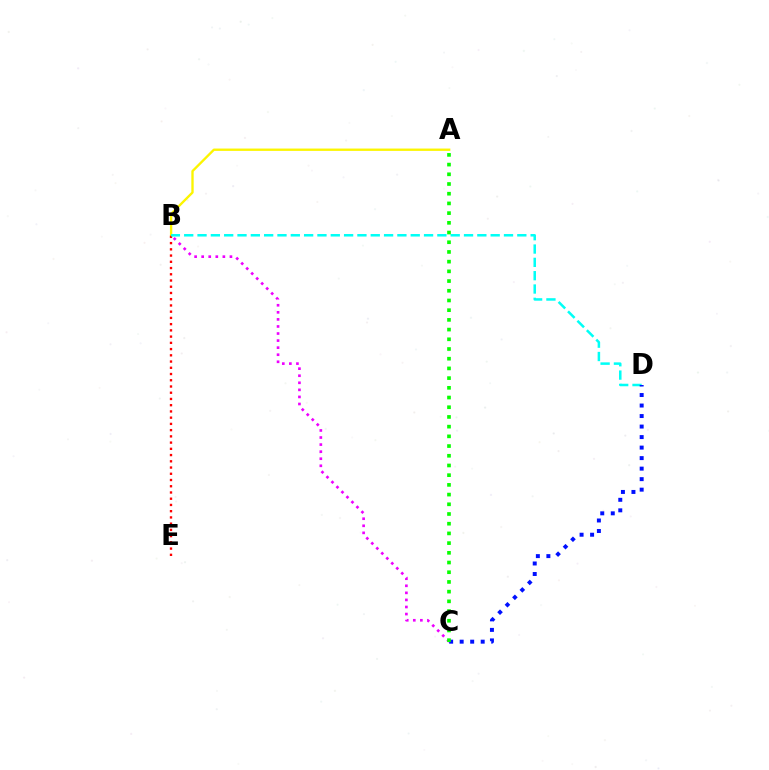{('A', 'B'): [{'color': '#fcf500', 'line_style': 'solid', 'thickness': 1.69}], ('B', 'E'): [{'color': '#ff0000', 'line_style': 'dotted', 'thickness': 1.69}], ('B', 'D'): [{'color': '#00fff6', 'line_style': 'dashed', 'thickness': 1.81}], ('B', 'C'): [{'color': '#ee00ff', 'line_style': 'dotted', 'thickness': 1.92}], ('C', 'D'): [{'color': '#0010ff', 'line_style': 'dotted', 'thickness': 2.86}], ('A', 'C'): [{'color': '#08ff00', 'line_style': 'dotted', 'thickness': 2.64}]}